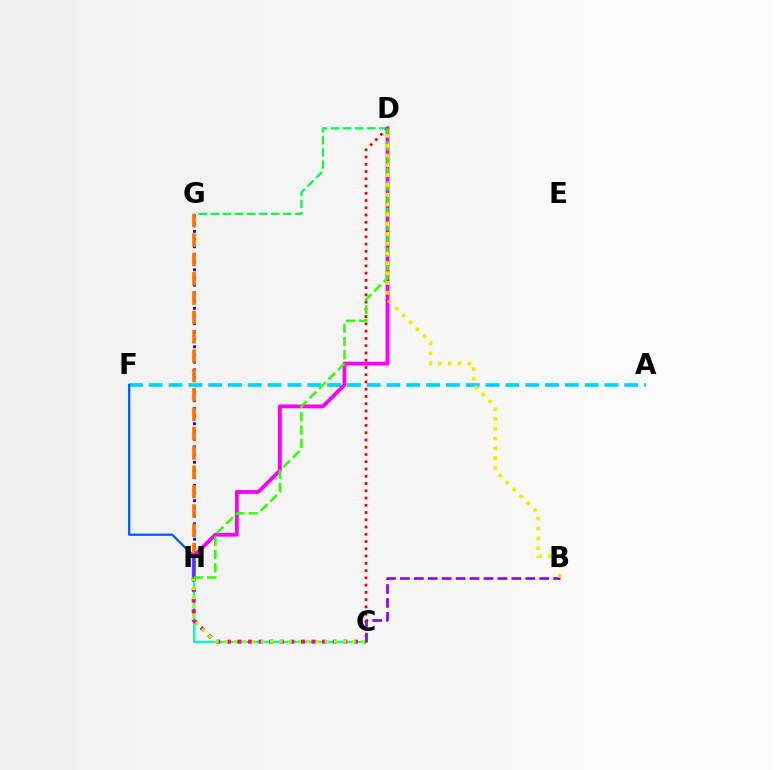{('G', 'H'): [{'color': '#1900ff', 'line_style': 'dotted', 'thickness': 2.09}, {'color': '#ff7000', 'line_style': 'dashed', 'thickness': 2.63}], ('D', 'G'): [{'color': '#00ff45', 'line_style': 'dashed', 'thickness': 1.64}], ('A', 'F'): [{'color': '#00d3ff', 'line_style': 'dashed', 'thickness': 2.69}], ('C', 'H'): [{'color': '#00ffbb', 'line_style': 'solid', 'thickness': 1.61}, {'color': '#ff0088', 'line_style': 'dotted', 'thickness': 2.88}, {'color': '#a2ff00', 'line_style': 'dotted', 'thickness': 2.48}], ('C', 'D'): [{'color': '#ff0000', 'line_style': 'dotted', 'thickness': 1.97}], ('B', 'C'): [{'color': '#8a00ff', 'line_style': 'dashed', 'thickness': 1.89}], ('D', 'H'): [{'color': '#fa00f9', 'line_style': 'solid', 'thickness': 2.76}, {'color': '#31ff00', 'line_style': 'dashed', 'thickness': 1.81}], ('F', 'H'): [{'color': '#005dff', 'line_style': 'solid', 'thickness': 1.64}], ('B', 'D'): [{'color': '#ffe600', 'line_style': 'dotted', 'thickness': 2.66}]}